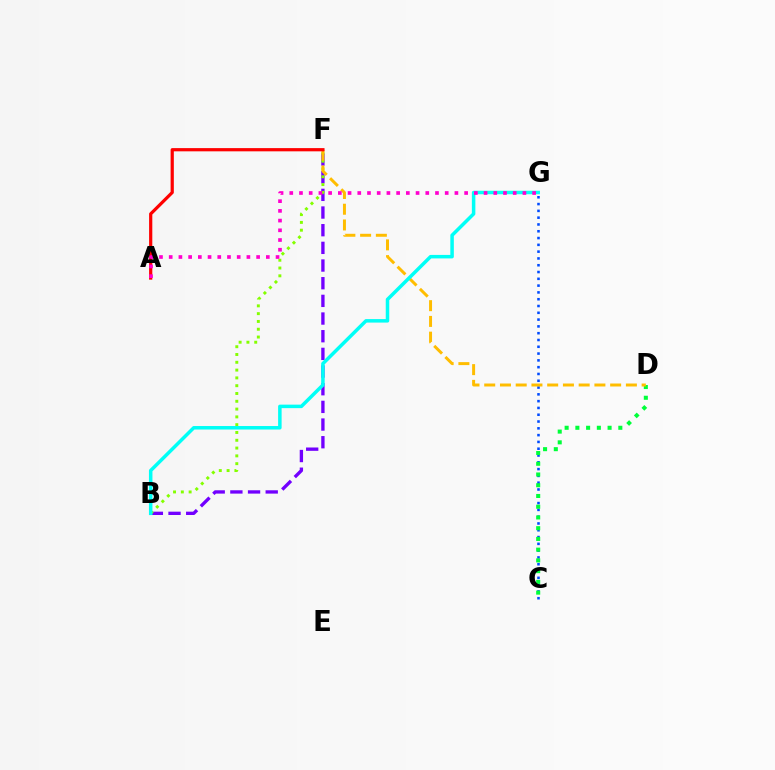{('C', 'G'): [{'color': '#004bff', 'line_style': 'dotted', 'thickness': 1.85}], ('B', 'F'): [{'color': '#7200ff', 'line_style': 'dashed', 'thickness': 2.4}, {'color': '#84ff00', 'line_style': 'dotted', 'thickness': 2.12}], ('C', 'D'): [{'color': '#00ff39', 'line_style': 'dotted', 'thickness': 2.92}], ('D', 'F'): [{'color': '#ffbd00', 'line_style': 'dashed', 'thickness': 2.14}], ('A', 'F'): [{'color': '#ff0000', 'line_style': 'solid', 'thickness': 2.31}], ('B', 'G'): [{'color': '#00fff6', 'line_style': 'solid', 'thickness': 2.52}], ('A', 'G'): [{'color': '#ff00cf', 'line_style': 'dotted', 'thickness': 2.64}]}